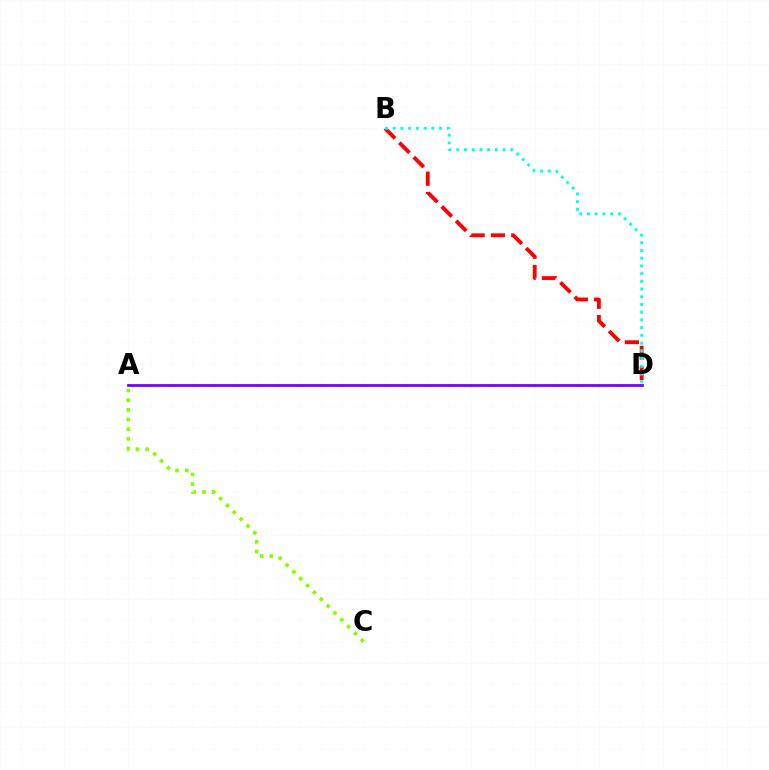{('B', 'D'): [{'color': '#ff0000', 'line_style': 'dashed', 'thickness': 2.76}, {'color': '#00fff6', 'line_style': 'dotted', 'thickness': 2.1}], ('A', 'D'): [{'color': '#7200ff', 'line_style': 'solid', 'thickness': 1.99}], ('A', 'C'): [{'color': '#84ff00', 'line_style': 'dotted', 'thickness': 2.63}]}